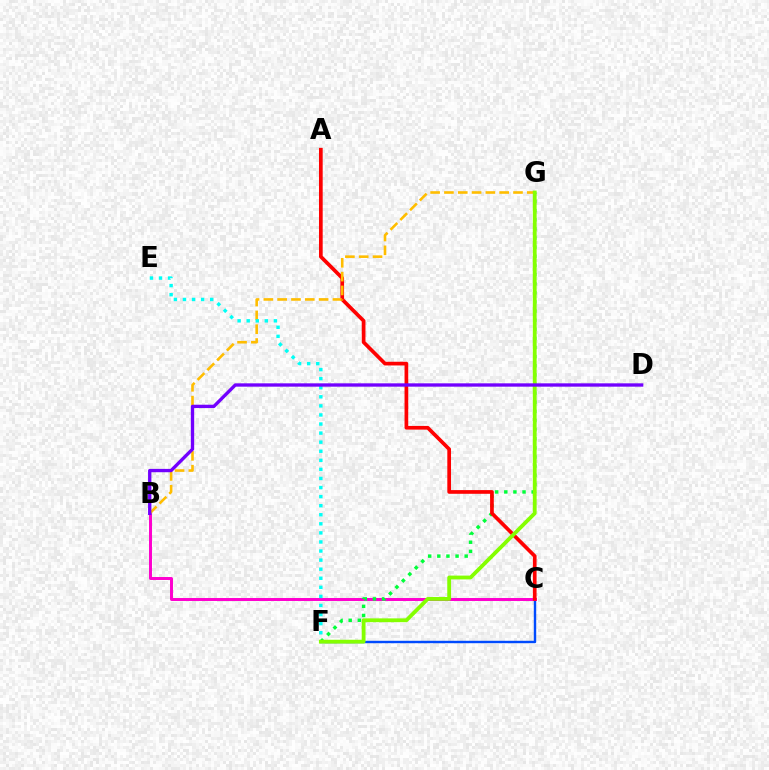{('C', 'F'): [{'color': '#004bff', 'line_style': 'solid', 'thickness': 1.74}], ('B', 'C'): [{'color': '#ff00cf', 'line_style': 'solid', 'thickness': 2.14}], ('F', 'G'): [{'color': '#00ff39', 'line_style': 'dotted', 'thickness': 2.48}, {'color': '#84ff00', 'line_style': 'solid', 'thickness': 2.75}], ('A', 'C'): [{'color': '#ff0000', 'line_style': 'solid', 'thickness': 2.66}], ('B', 'G'): [{'color': '#ffbd00', 'line_style': 'dashed', 'thickness': 1.88}], ('E', 'F'): [{'color': '#00fff6', 'line_style': 'dotted', 'thickness': 2.46}], ('B', 'D'): [{'color': '#7200ff', 'line_style': 'solid', 'thickness': 2.4}]}